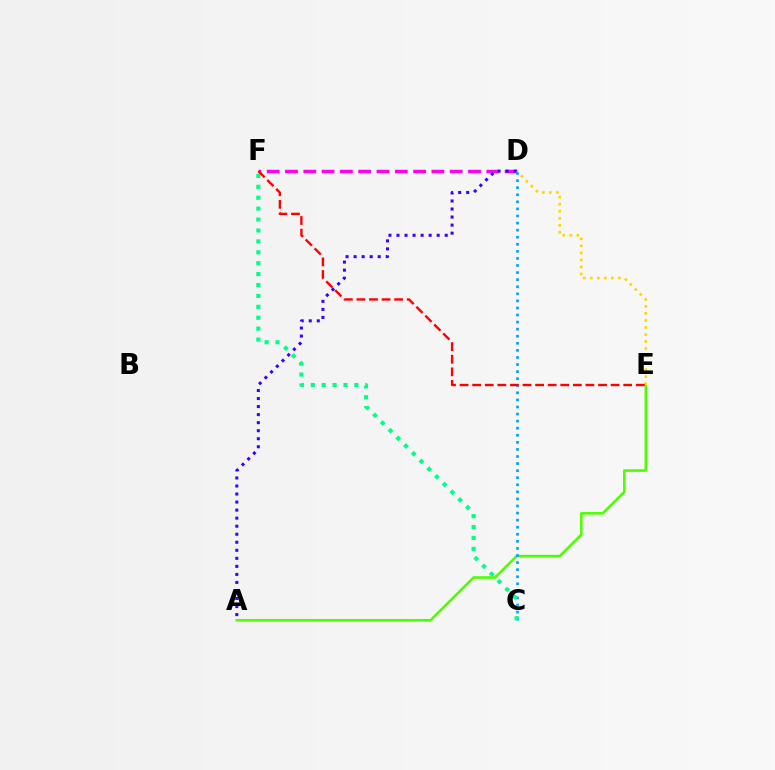{('A', 'E'): [{'color': '#4fff00', 'line_style': 'solid', 'thickness': 1.87}], ('D', 'F'): [{'color': '#ff00ed', 'line_style': 'dashed', 'thickness': 2.49}], ('D', 'E'): [{'color': '#ffd500', 'line_style': 'dotted', 'thickness': 1.91}], ('C', 'D'): [{'color': '#009eff', 'line_style': 'dotted', 'thickness': 1.92}], ('C', 'F'): [{'color': '#00ff86', 'line_style': 'dotted', 'thickness': 2.96}], ('E', 'F'): [{'color': '#ff0000', 'line_style': 'dashed', 'thickness': 1.71}], ('A', 'D'): [{'color': '#3700ff', 'line_style': 'dotted', 'thickness': 2.18}]}